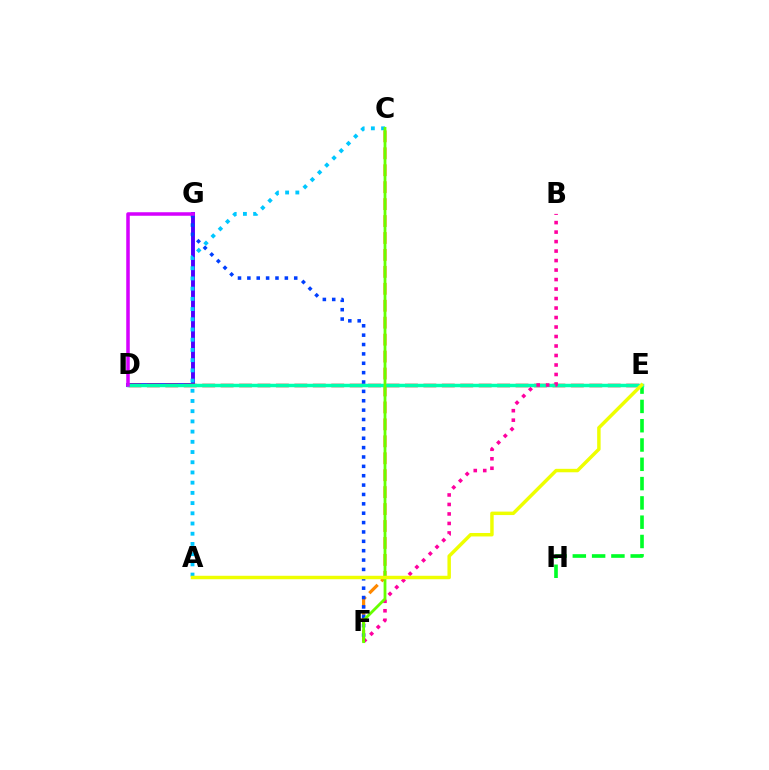{('D', 'G'): [{'color': '#4f00ff', 'line_style': 'solid', 'thickness': 2.8}, {'color': '#d600ff', 'line_style': 'solid', 'thickness': 2.53}], ('E', 'H'): [{'color': '#00ff27', 'line_style': 'dashed', 'thickness': 2.62}], ('C', 'F'): [{'color': '#ff8800', 'line_style': 'dashed', 'thickness': 2.3}, {'color': '#66ff00', 'line_style': 'solid', 'thickness': 2.02}], ('A', 'C'): [{'color': '#00c7ff', 'line_style': 'dotted', 'thickness': 2.77}], ('D', 'E'): [{'color': '#ff0000', 'line_style': 'dashed', 'thickness': 2.5}, {'color': '#00ffaf', 'line_style': 'solid', 'thickness': 2.5}], ('B', 'F'): [{'color': '#ff00a0', 'line_style': 'dotted', 'thickness': 2.58}], ('F', 'G'): [{'color': '#003fff', 'line_style': 'dotted', 'thickness': 2.55}], ('A', 'E'): [{'color': '#eeff00', 'line_style': 'solid', 'thickness': 2.49}]}